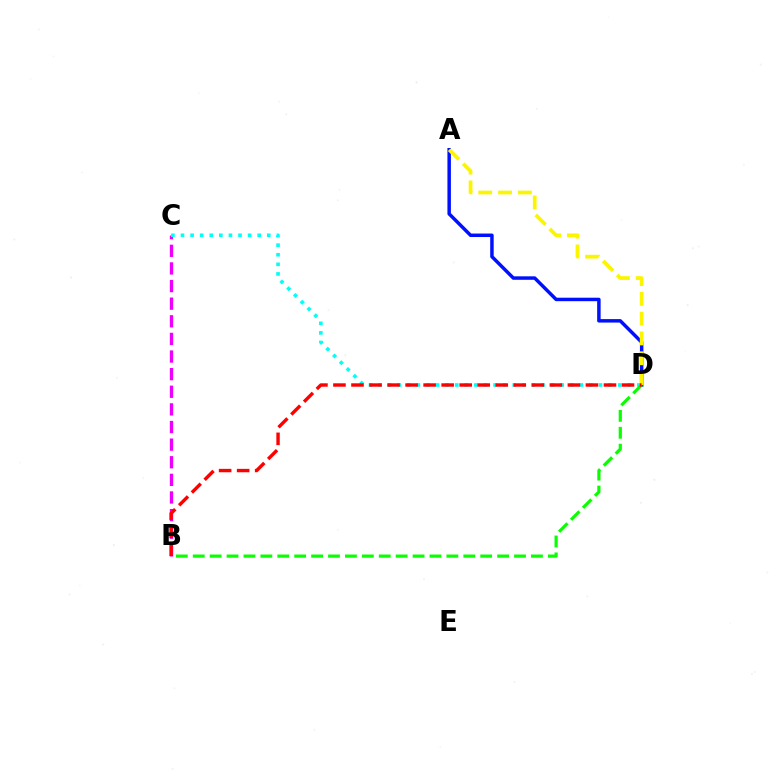{('A', 'D'): [{'color': '#0010ff', 'line_style': 'solid', 'thickness': 2.5}, {'color': '#fcf500', 'line_style': 'dashed', 'thickness': 2.69}], ('B', 'C'): [{'color': '#ee00ff', 'line_style': 'dashed', 'thickness': 2.39}], ('C', 'D'): [{'color': '#00fff6', 'line_style': 'dotted', 'thickness': 2.6}], ('B', 'D'): [{'color': '#08ff00', 'line_style': 'dashed', 'thickness': 2.3}, {'color': '#ff0000', 'line_style': 'dashed', 'thickness': 2.45}]}